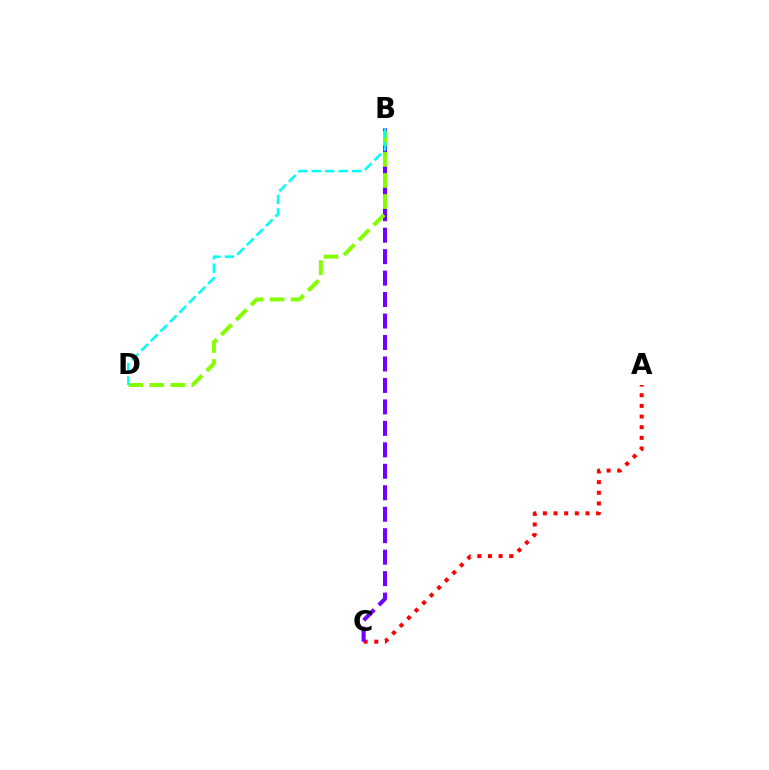{('A', 'C'): [{'color': '#ff0000', 'line_style': 'dotted', 'thickness': 2.89}], ('B', 'C'): [{'color': '#7200ff', 'line_style': 'dashed', 'thickness': 2.92}], ('B', 'D'): [{'color': '#84ff00', 'line_style': 'dashed', 'thickness': 2.86}, {'color': '#00fff6', 'line_style': 'dashed', 'thickness': 1.83}]}